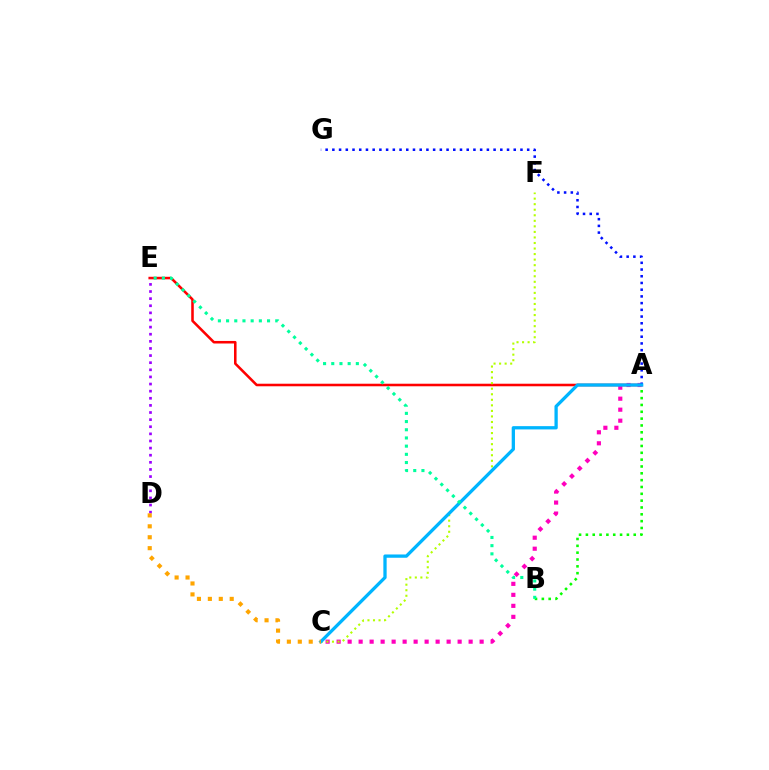{('A', 'E'): [{'color': '#ff0000', 'line_style': 'solid', 'thickness': 1.84}], ('A', 'B'): [{'color': '#08ff00', 'line_style': 'dotted', 'thickness': 1.86}], ('A', 'C'): [{'color': '#ff00bd', 'line_style': 'dotted', 'thickness': 2.99}, {'color': '#00b5ff', 'line_style': 'solid', 'thickness': 2.37}], ('C', 'F'): [{'color': '#b3ff00', 'line_style': 'dotted', 'thickness': 1.51}], ('D', 'E'): [{'color': '#9b00ff', 'line_style': 'dotted', 'thickness': 1.93}], ('A', 'G'): [{'color': '#0010ff', 'line_style': 'dotted', 'thickness': 1.83}], ('C', 'D'): [{'color': '#ffa500', 'line_style': 'dotted', 'thickness': 2.97}], ('B', 'E'): [{'color': '#00ff9d', 'line_style': 'dotted', 'thickness': 2.23}]}